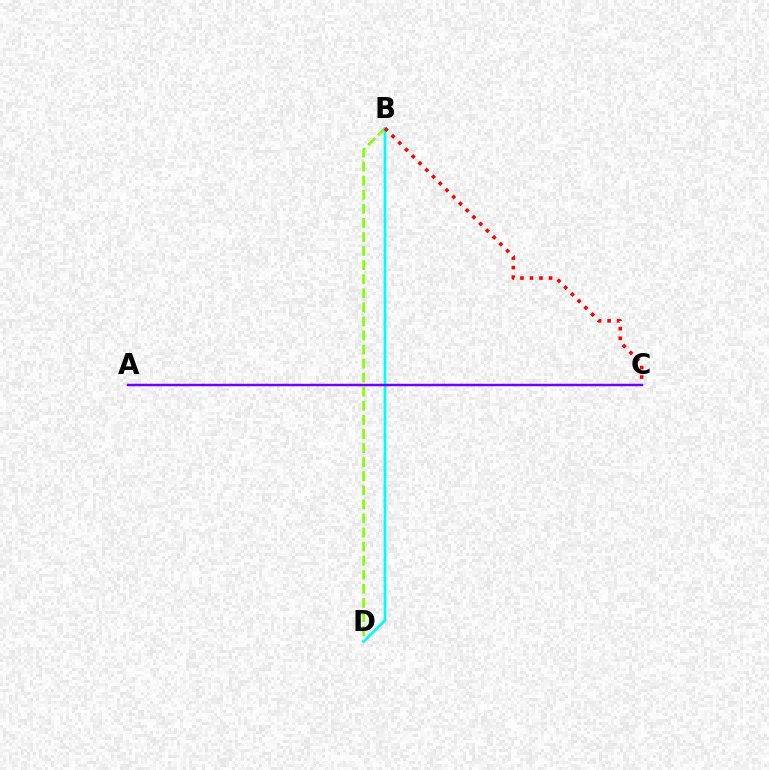{('B', 'D'): [{'color': '#84ff00', 'line_style': 'dashed', 'thickness': 1.91}, {'color': '#00fff6', 'line_style': 'solid', 'thickness': 1.97}], ('B', 'C'): [{'color': '#ff0000', 'line_style': 'dotted', 'thickness': 2.59}], ('A', 'C'): [{'color': '#7200ff', 'line_style': 'solid', 'thickness': 1.76}]}